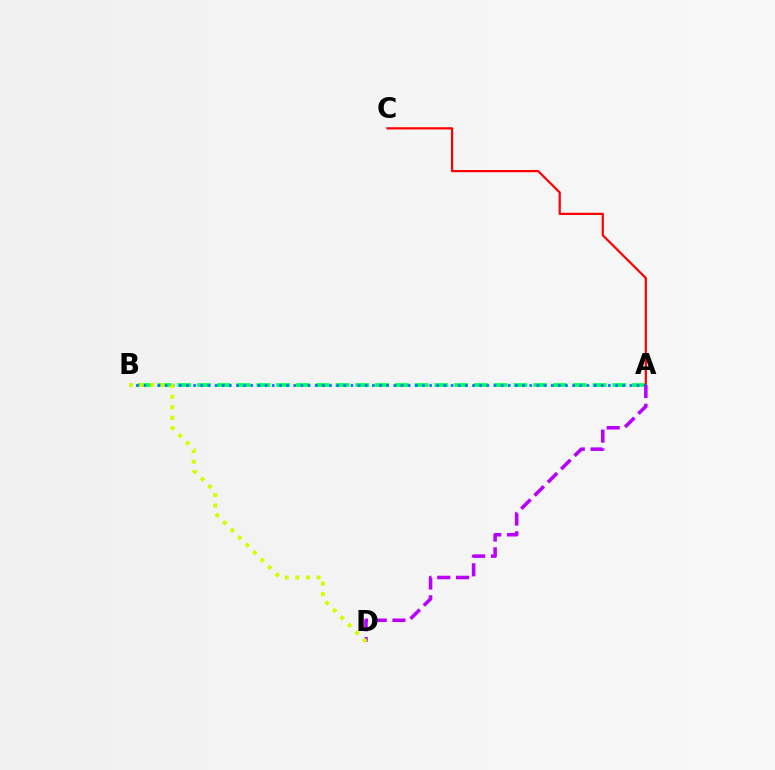{('A', 'B'): [{'color': '#00ff5c', 'line_style': 'dashed', 'thickness': 2.69}, {'color': '#0074ff', 'line_style': 'dotted', 'thickness': 1.94}], ('A', 'C'): [{'color': '#ff0000', 'line_style': 'solid', 'thickness': 1.6}], ('A', 'D'): [{'color': '#b900ff', 'line_style': 'dashed', 'thickness': 2.55}], ('B', 'D'): [{'color': '#d1ff00', 'line_style': 'dotted', 'thickness': 2.87}]}